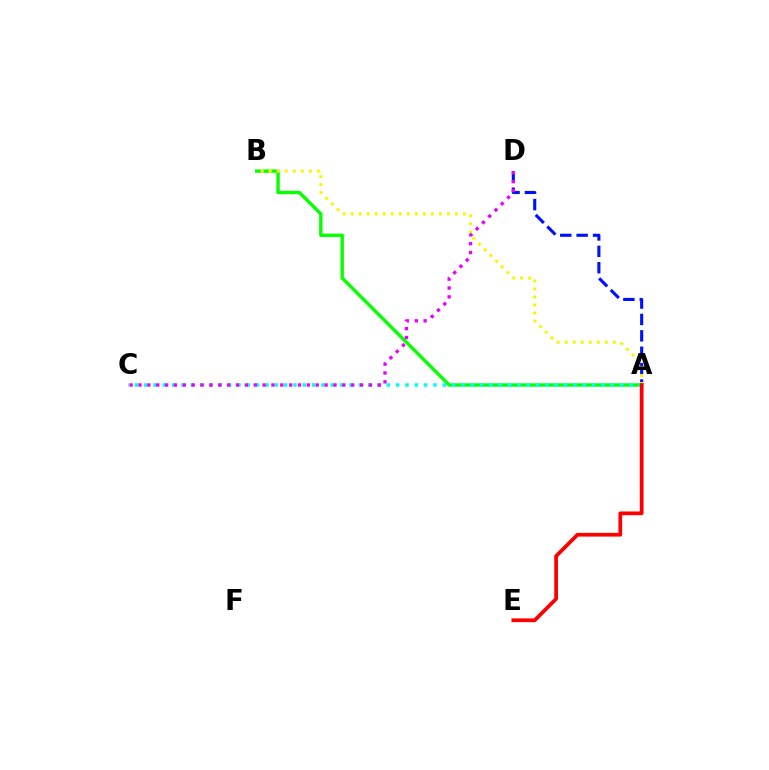{('A', 'D'): [{'color': '#0010ff', 'line_style': 'dashed', 'thickness': 2.23}], ('A', 'B'): [{'color': '#08ff00', 'line_style': 'solid', 'thickness': 2.42}, {'color': '#fcf500', 'line_style': 'dotted', 'thickness': 2.18}], ('A', 'C'): [{'color': '#00fff6', 'line_style': 'dotted', 'thickness': 2.54}], ('C', 'D'): [{'color': '#ee00ff', 'line_style': 'dotted', 'thickness': 2.41}], ('A', 'E'): [{'color': '#ff0000', 'line_style': 'solid', 'thickness': 2.69}]}